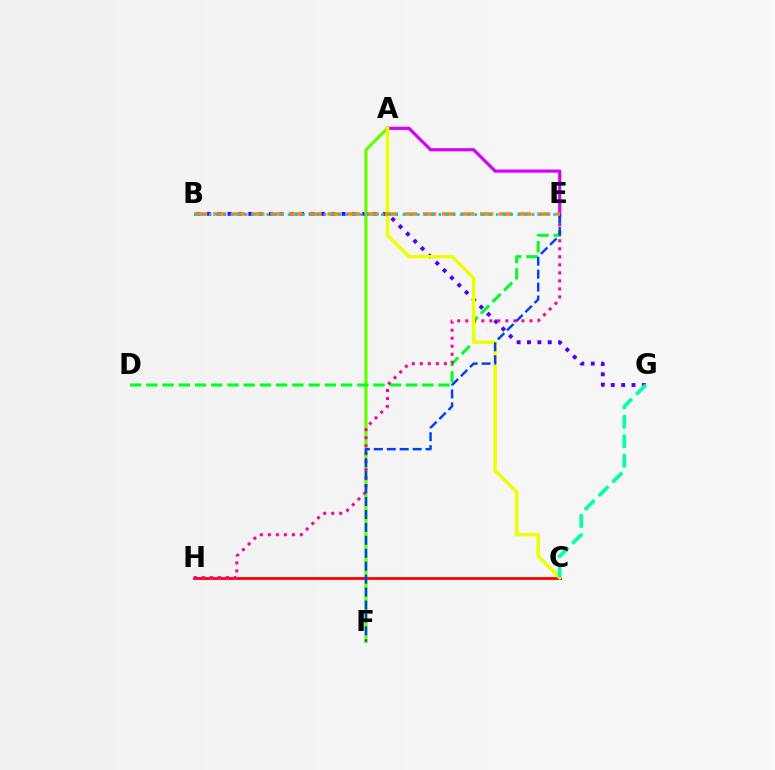{('B', 'G'): [{'color': '#4f00ff', 'line_style': 'dotted', 'thickness': 2.82}], ('A', 'F'): [{'color': '#66ff00', 'line_style': 'solid', 'thickness': 2.29}], ('C', 'H'): [{'color': '#ff0000', 'line_style': 'solid', 'thickness': 2.02}], ('D', 'E'): [{'color': '#00ff27', 'line_style': 'dashed', 'thickness': 2.2}], ('A', 'E'): [{'color': '#d600ff', 'line_style': 'solid', 'thickness': 2.29}], ('E', 'H'): [{'color': '#ff00a0', 'line_style': 'dotted', 'thickness': 2.18}], ('A', 'C'): [{'color': '#eeff00', 'line_style': 'solid', 'thickness': 2.49}], ('E', 'F'): [{'color': '#003fff', 'line_style': 'dashed', 'thickness': 1.76}], ('B', 'E'): [{'color': '#ff8800', 'line_style': 'dashed', 'thickness': 2.59}, {'color': '#00c7ff', 'line_style': 'dotted', 'thickness': 1.95}], ('C', 'G'): [{'color': '#00ffaf', 'line_style': 'dashed', 'thickness': 2.65}]}